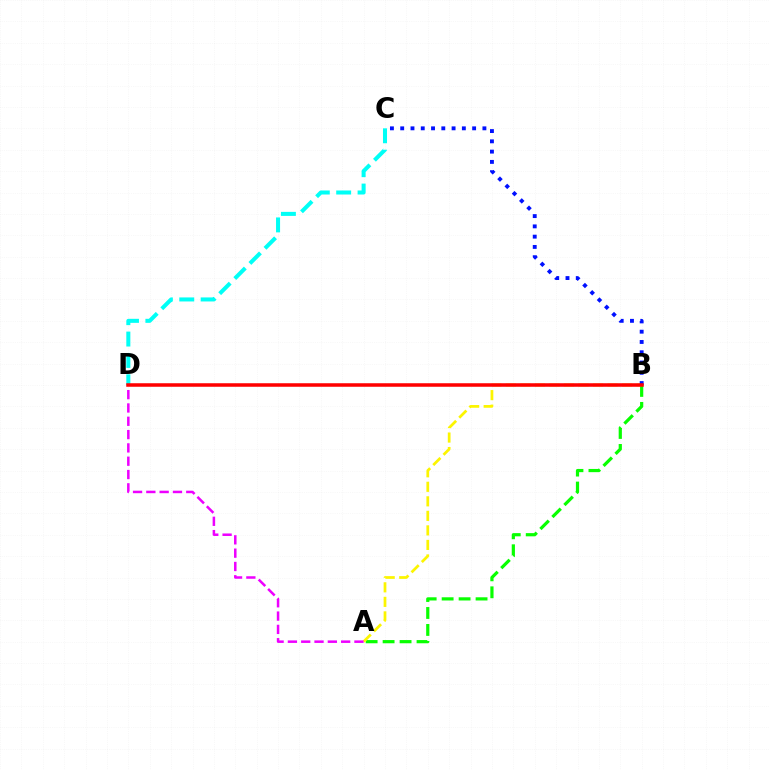{('A', 'B'): [{'color': '#08ff00', 'line_style': 'dashed', 'thickness': 2.31}, {'color': '#fcf500', 'line_style': 'dashed', 'thickness': 1.97}], ('A', 'D'): [{'color': '#ee00ff', 'line_style': 'dashed', 'thickness': 1.81}], ('C', 'D'): [{'color': '#00fff6', 'line_style': 'dashed', 'thickness': 2.9}], ('B', 'C'): [{'color': '#0010ff', 'line_style': 'dotted', 'thickness': 2.79}], ('B', 'D'): [{'color': '#ff0000', 'line_style': 'solid', 'thickness': 2.54}]}